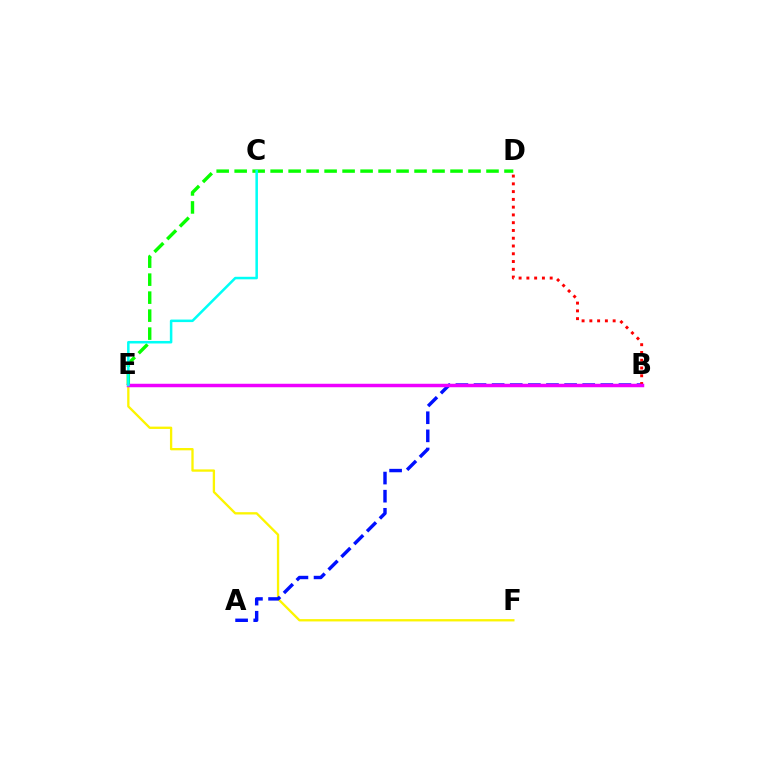{('E', 'F'): [{'color': '#fcf500', 'line_style': 'solid', 'thickness': 1.67}], ('D', 'E'): [{'color': '#08ff00', 'line_style': 'dashed', 'thickness': 2.44}], ('A', 'B'): [{'color': '#0010ff', 'line_style': 'dashed', 'thickness': 2.46}], ('B', 'D'): [{'color': '#ff0000', 'line_style': 'dotted', 'thickness': 2.11}], ('B', 'E'): [{'color': '#ee00ff', 'line_style': 'solid', 'thickness': 2.5}], ('C', 'E'): [{'color': '#00fff6', 'line_style': 'solid', 'thickness': 1.82}]}